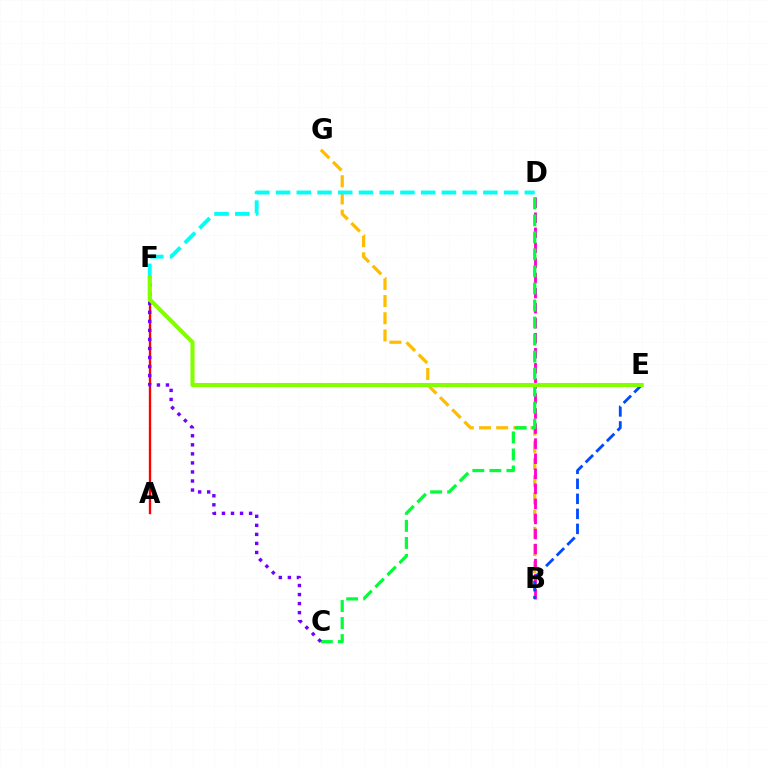{('B', 'G'): [{'color': '#ffbd00', 'line_style': 'dashed', 'thickness': 2.34}], ('A', 'F'): [{'color': '#ff0000', 'line_style': 'solid', 'thickness': 1.7}], ('B', 'D'): [{'color': '#ff00cf', 'line_style': 'dashed', 'thickness': 2.05}], ('B', 'E'): [{'color': '#004bff', 'line_style': 'dashed', 'thickness': 2.04}], ('C', 'D'): [{'color': '#00ff39', 'line_style': 'dashed', 'thickness': 2.31}], ('C', 'F'): [{'color': '#7200ff', 'line_style': 'dotted', 'thickness': 2.46}], ('D', 'F'): [{'color': '#00fff6', 'line_style': 'dashed', 'thickness': 2.82}], ('E', 'F'): [{'color': '#84ff00', 'line_style': 'solid', 'thickness': 2.95}]}